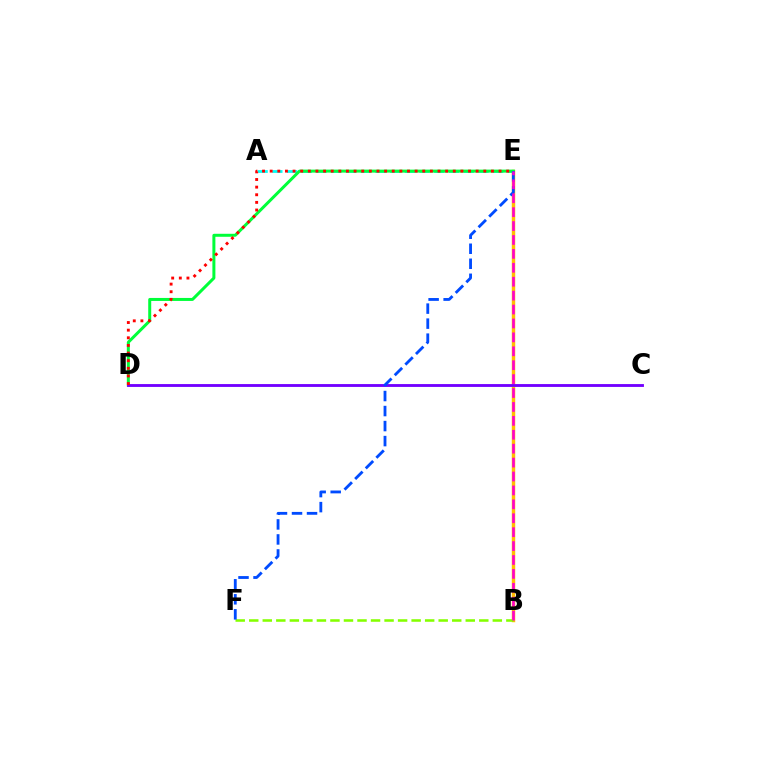{('A', 'E'): [{'color': '#00fff6', 'line_style': 'dashed', 'thickness': 2.0}], ('B', 'E'): [{'color': '#ffbd00', 'line_style': 'solid', 'thickness': 2.49}, {'color': '#ff00cf', 'line_style': 'dashed', 'thickness': 1.89}], ('B', 'F'): [{'color': '#84ff00', 'line_style': 'dashed', 'thickness': 1.84}], ('D', 'E'): [{'color': '#00ff39', 'line_style': 'solid', 'thickness': 2.16}, {'color': '#ff0000', 'line_style': 'dotted', 'thickness': 2.07}], ('C', 'D'): [{'color': '#7200ff', 'line_style': 'solid', 'thickness': 2.05}], ('E', 'F'): [{'color': '#004bff', 'line_style': 'dashed', 'thickness': 2.04}]}